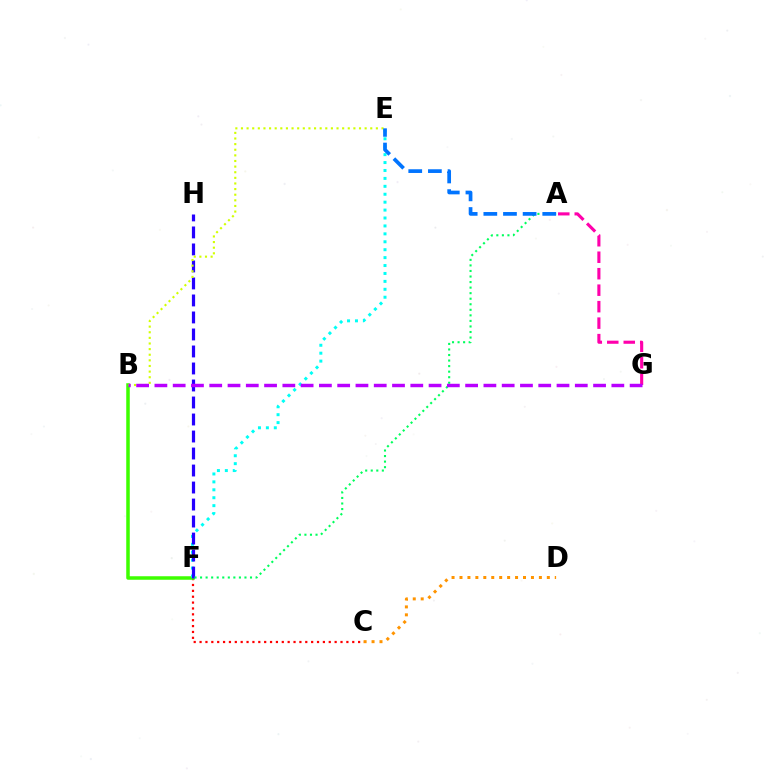{('C', 'F'): [{'color': '#ff0000', 'line_style': 'dotted', 'thickness': 1.6}], ('B', 'F'): [{'color': '#3dff00', 'line_style': 'solid', 'thickness': 2.53}], ('E', 'F'): [{'color': '#00fff6', 'line_style': 'dotted', 'thickness': 2.15}], ('F', 'H'): [{'color': '#2500ff', 'line_style': 'dashed', 'thickness': 2.31}], ('A', 'F'): [{'color': '#00ff5c', 'line_style': 'dotted', 'thickness': 1.51}], ('B', 'E'): [{'color': '#d1ff00', 'line_style': 'dotted', 'thickness': 1.53}], ('C', 'D'): [{'color': '#ff9400', 'line_style': 'dotted', 'thickness': 2.16}], ('A', 'E'): [{'color': '#0074ff', 'line_style': 'dashed', 'thickness': 2.67}], ('A', 'G'): [{'color': '#ff00ac', 'line_style': 'dashed', 'thickness': 2.24}], ('B', 'G'): [{'color': '#b900ff', 'line_style': 'dashed', 'thickness': 2.48}]}